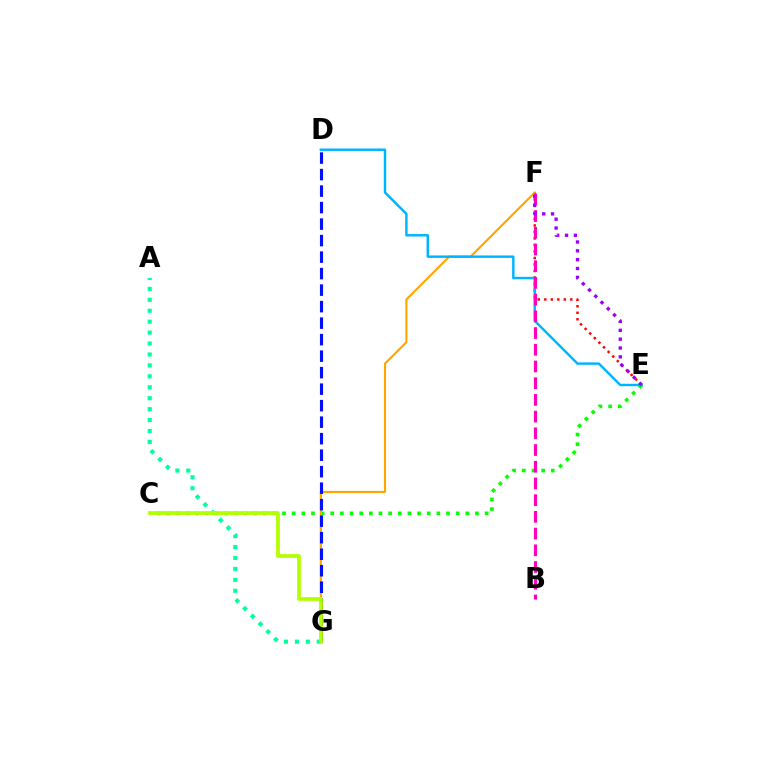{('E', 'F'): [{'color': '#ff0000', 'line_style': 'dotted', 'thickness': 1.77}, {'color': '#9b00ff', 'line_style': 'dotted', 'thickness': 2.4}], ('A', 'G'): [{'color': '#00ff9d', 'line_style': 'dotted', 'thickness': 2.97}], ('C', 'E'): [{'color': '#08ff00', 'line_style': 'dotted', 'thickness': 2.62}], ('F', 'G'): [{'color': '#ffa500', 'line_style': 'solid', 'thickness': 1.53}], ('D', 'E'): [{'color': '#00b5ff', 'line_style': 'solid', 'thickness': 1.77}], ('B', 'F'): [{'color': '#ff00bd', 'line_style': 'dashed', 'thickness': 2.27}], ('D', 'G'): [{'color': '#0010ff', 'line_style': 'dashed', 'thickness': 2.24}], ('C', 'G'): [{'color': '#b3ff00', 'line_style': 'solid', 'thickness': 2.68}]}